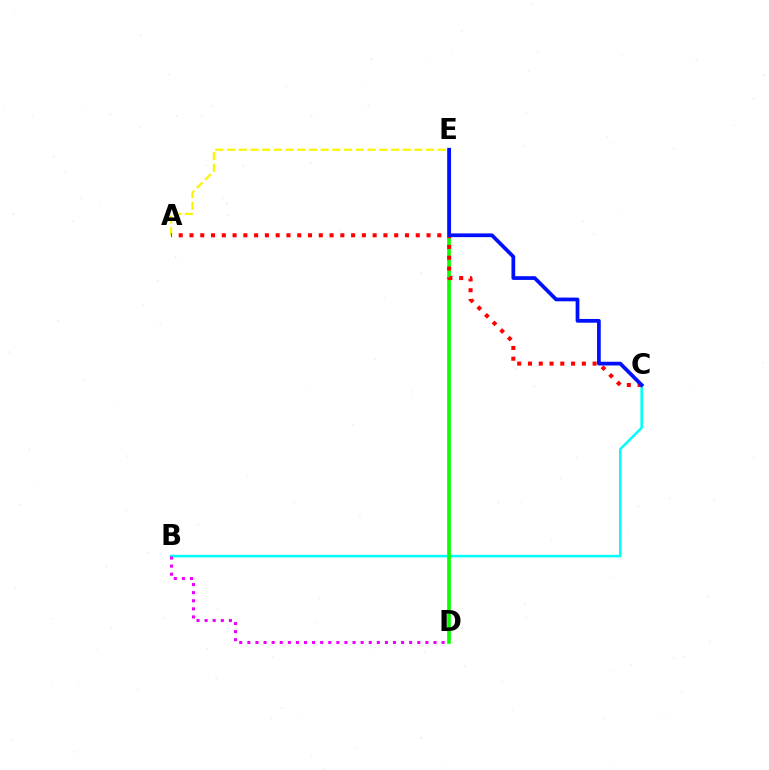{('B', 'C'): [{'color': '#00fff6', 'line_style': 'solid', 'thickness': 1.84}], ('D', 'E'): [{'color': '#08ff00', 'line_style': 'solid', 'thickness': 2.62}], ('A', 'E'): [{'color': '#fcf500', 'line_style': 'dashed', 'thickness': 1.59}], ('B', 'D'): [{'color': '#ee00ff', 'line_style': 'dotted', 'thickness': 2.2}], ('A', 'C'): [{'color': '#ff0000', 'line_style': 'dotted', 'thickness': 2.93}], ('C', 'E'): [{'color': '#0010ff', 'line_style': 'solid', 'thickness': 2.69}]}